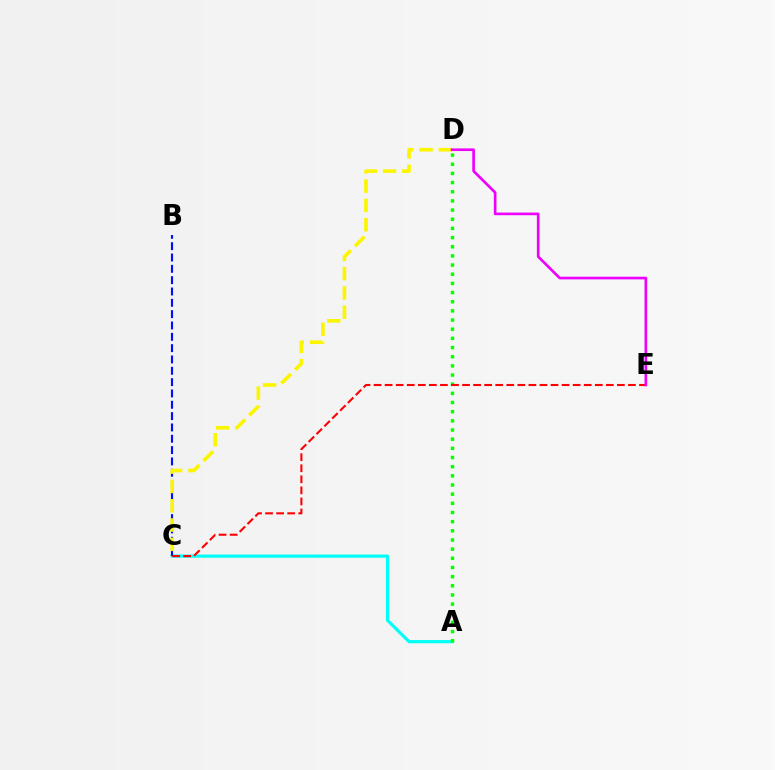{('A', 'C'): [{'color': '#00fff6', 'line_style': 'solid', 'thickness': 2.3}], ('A', 'D'): [{'color': '#08ff00', 'line_style': 'dotted', 'thickness': 2.49}], ('B', 'C'): [{'color': '#0010ff', 'line_style': 'dashed', 'thickness': 1.54}], ('C', 'D'): [{'color': '#fcf500', 'line_style': 'dashed', 'thickness': 2.62}], ('C', 'E'): [{'color': '#ff0000', 'line_style': 'dashed', 'thickness': 1.5}], ('D', 'E'): [{'color': '#ee00ff', 'line_style': 'solid', 'thickness': 1.91}]}